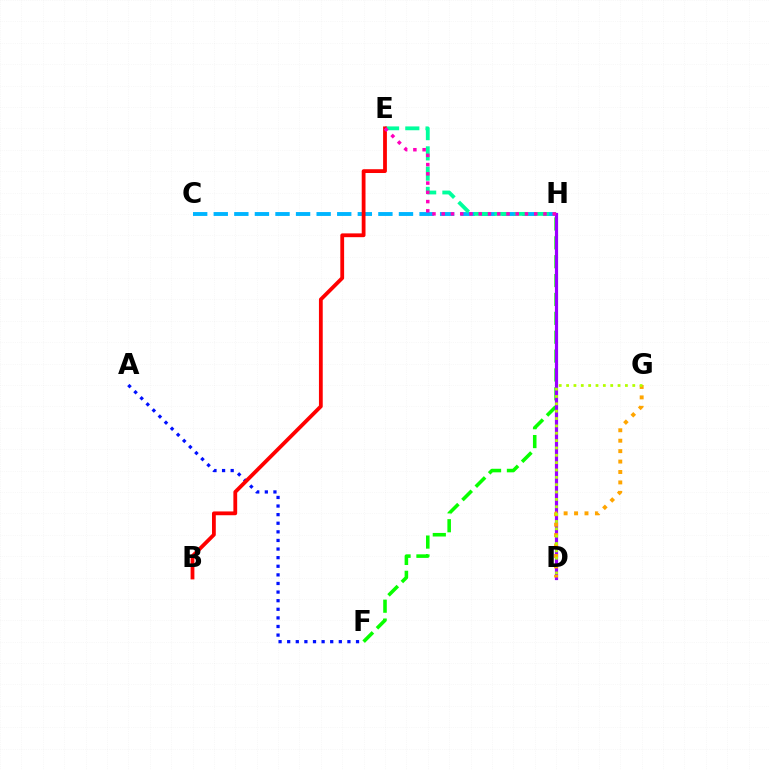{('A', 'F'): [{'color': '#0010ff', 'line_style': 'dotted', 'thickness': 2.34}], ('C', 'H'): [{'color': '#00b5ff', 'line_style': 'dashed', 'thickness': 2.8}], ('E', 'H'): [{'color': '#00ff9d', 'line_style': 'dashed', 'thickness': 2.75}, {'color': '#ff00bd', 'line_style': 'dotted', 'thickness': 2.51}], ('F', 'H'): [{'color': '#08ff00', 'line_style': 'dashed', 'thickness': 2.56}], ('D', 'H'): [{'color': '#9b00ff', 'line_style': 'solid', 'thickness': 2.3}], ('D', 'G'): [{'color': '#ffa500', 'line_style': 'dotted', 'thickness': 2.83}, {'color': '#b3ff00', 'line_style': 'dotted', 'thickness': 2.0}], ('B', 'E'): [{'color': '#ff0000', 'line_style': 'solid', 'thickness': 2.73}]}